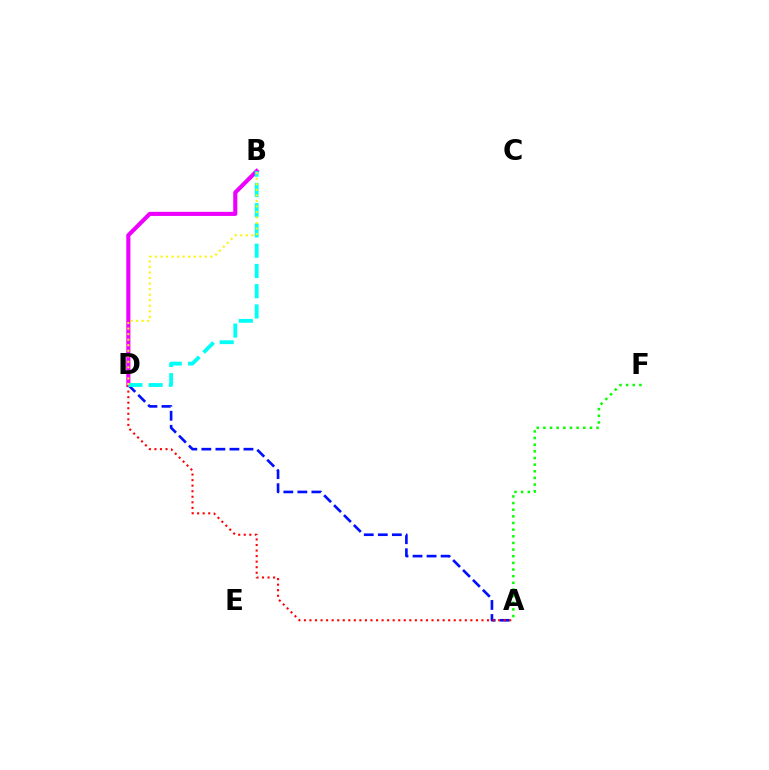{('A', 'D'): [{'color': '#0010ff', 'line_style': 'dashed', 'thickness': 1.91}, {'color': '#ff0000', 'line_style': 'dotted', 'thickness': 1.51}], ('A', 'F'): [{'color': '#08ff00', 'line_style': 'dotted', 'thickness': 1.81}], ('B', 'D'): [{'color': '#ee00ff', 'line_style': 'solid', 'thickness': 2.95}, {'color': '#00fff6', 'line_style': 'dashed', 'thickness': 2.75}, {'color': '#fcf500', 'line_style': 'dotted', 'thickness': 1.5}]}